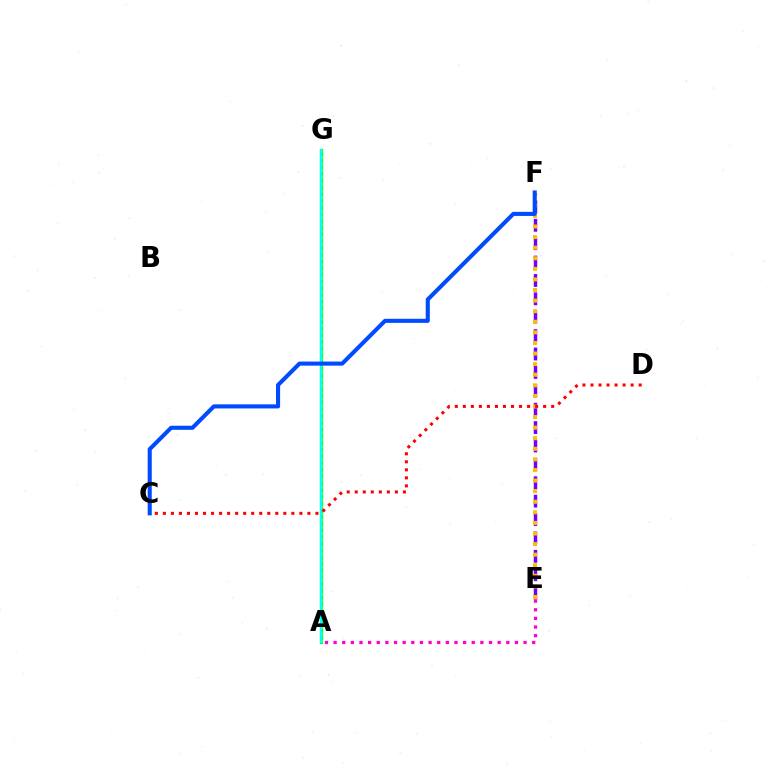{('E', 'F'): [{'color': '#7200ff', 'line_style': 'dashed', 'thickness': 2.5}, {'color': '#ffbd00', 'line_style': 'dotted', 'thickness': 2.88}], ('A', 'G'): [{'color': '#00ff39', 'line_style': 'solid', 'thickness': 2.37}, {'color': '#84ff00', 'line_style': 'dotted', 'thickness': 1.83}, {'color': '#00fff6', 'line_style': 'solid', 'thickness': 1.61}], ('A', 'E'): [{'color': '#ff00cf', 'line_style': 'dotted', 'thickness': 2.35}], ('C', 'F'): [{'color': '#004bff', 'line_style': 'solid', 'thickness': 2.94}], ('C', 'D'): [{'color': '#ff0000', 'line_style': 'dotted', 'thickness': 2.18}]}